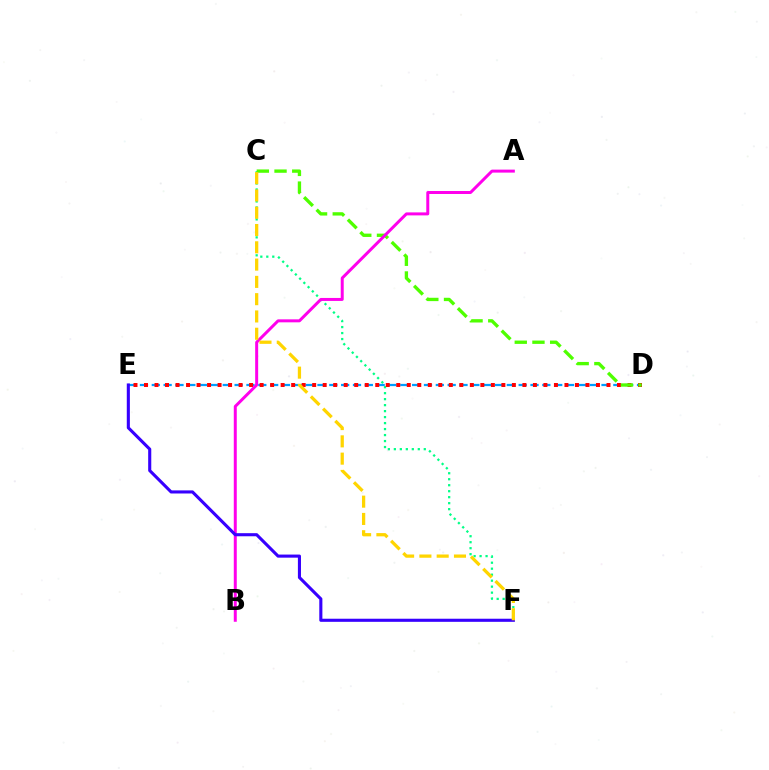{('D', 'E'): [{'color': '#009eff', 'line_style': 'dashed', 'thickness': 1.61}, {'color': '#ff0000', 'line_style': 'dotted', 'thickness': 2.86}], ('C', 'F'): [{'color': '#00ff86', 'line_style': 'dotted', 'thickness': 1.63}, {'color': '#ffd500', 'line_style': 'dashed', 'thickness': 2.35}], ('C', 'D'): [{'color': '#4fff00', 'line_style': 'dashed', 'thickness': 2.4}], ('A', 'B'): [{'color': '#ff00ed', 'line_style': 'solid', 'thickness': 2.15}], ('E', 'F'): [{'color': '#3700ff', 'line_style': 'solid', 'thickness': 2.23}]}